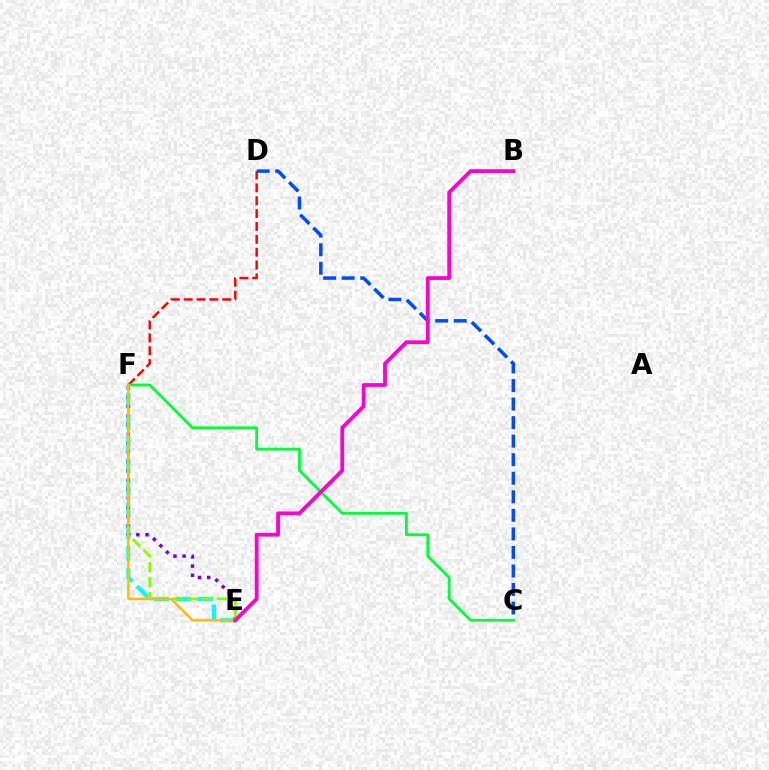{('E', 'F'): [{'color': '#00fff6', 'line_style': 'dashed', 'thickness': 2.98}, {'color': '#7200ff', 'line_style': 'dotted', 'thickness': 2.5}, {'color': '#84ff00', 'line_style': 'dashed', 'thickness': 2.01}, {'color': '#ffbd00', 'line_style': 'solid', 'thickness': 1.78}], ('D', 'F'): [{'color': '#ff0000', 'line_style': 'dashed', 'thickness': 1.75}], ('C', 'D'): [{'color': '#004bff', 'line_style': 'dashed', 'thickness': 2.52}], ('C', 'F'): [{'color': '#00ff39', 'line_style': 'solid', 'thickness': 2.01}], ('B', 'E'): [{'color': '#ff00cf', 'line_style': 'solid', 'thickness': 2.72}]}